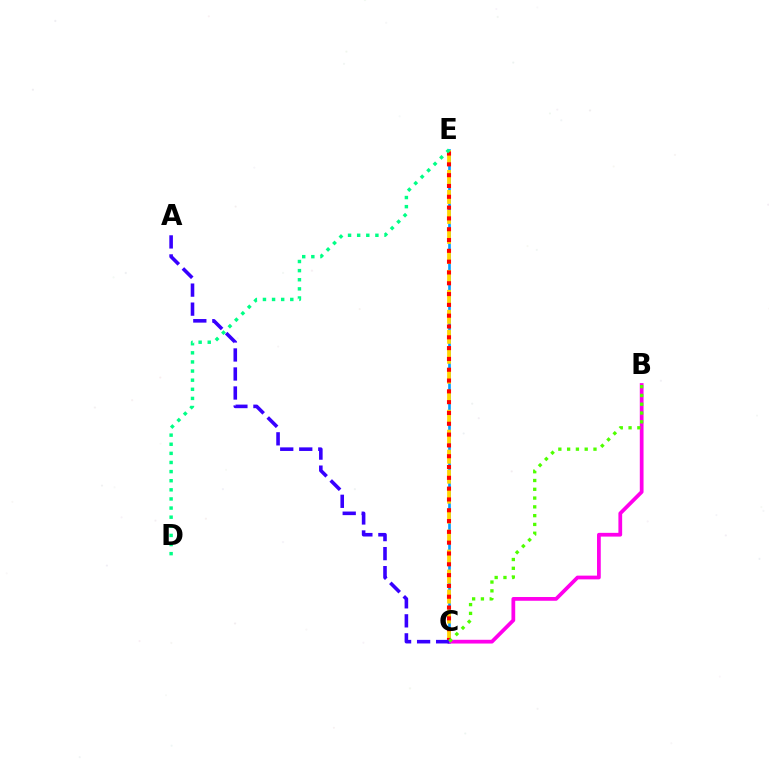{('C', 'E'): [{'color': '#009eff', 'line_style': 'solid', 'thickness': 1.91}, {'color': '#ffd500', 'line_style': 'dashed', 'thickness': 2.71}, {'color': '#ff0000', 'line_style': 'dotted', 'thickness': 2.94}], ('B', 'C'): [{'color': '#ff00ed', 'line_style': 'solid', 'thickness': 2.7}, {'color': '#4fff00', 'line_style': 'dotted', 'thickness': 2.39}], ('A', 'C'): [{'color': '#3700ff', 'line_style': 'dashed', 'thickness': 2.58}], ('D', 'E'): [{'color': '#00ff86', 'line_style': 'dotted', 'thickness': 2.48}]}